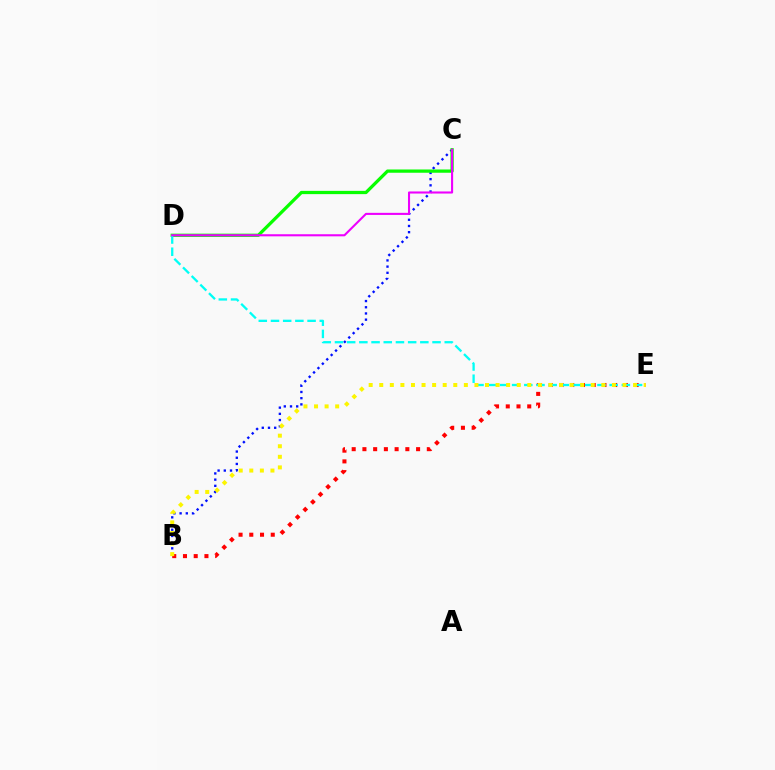{('B', 'C'): [{'color': '#0010ff', 'line_style': 'dotted', 'thickness': 1.68}], ('C', 'D'): [{'color': '#08ff00', 'line_style': 'solid', 'thickness': 2.35}, {'color': '#ee00ff', 'line_style': 'solid', 'thickness': 1.51}], ('B', 'E'): [{'color': '#ff0000', 'line_style': 'dotted', 'thickness': 2.92}, {'color': '#fcf500', 'line_style': 'dotted', 'thickness': 2.87}], ('D', 'E'): [{'color': '#00fff6', 'line_style': 'dashed', 'thickness': 1.66}]}